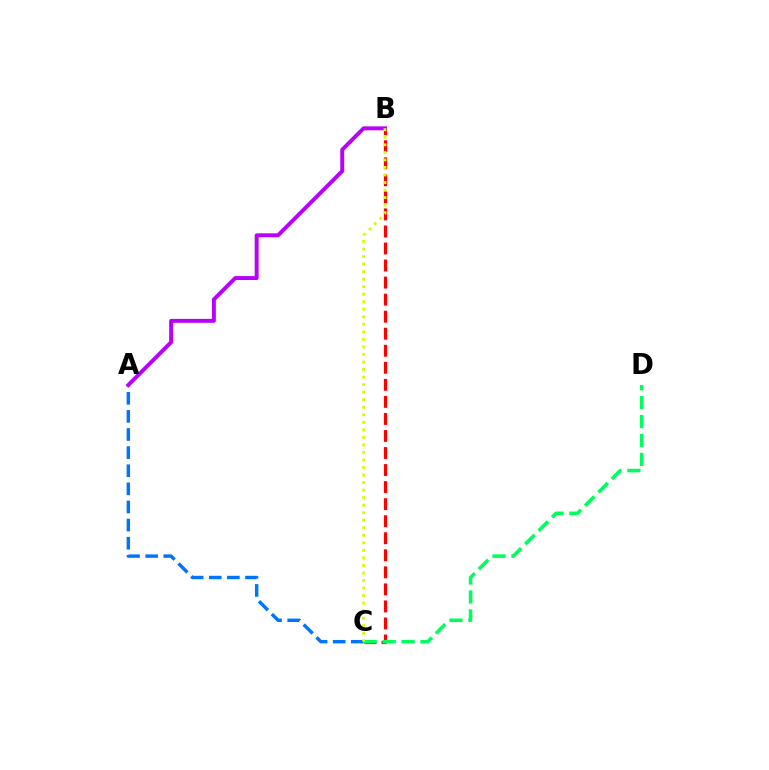{('A', 'C'): [{'color': '#0074ff', 'line_style': 'dashed', 'thickness': 2.46}], ('B', 'C'): [{'color': '#ff0000', 'line_style': 'dashed', 'thickness': 2.32}, {'color': '#d1ff00', 'line_style': 'dotted', 'thickness': 2.05}], ('C', 'D'): [{'color': '#00ff5c', 'line_style': 'dashed', 'thickness': 2.57}], ('A', 'B'): [{'color': '#b900ff', 'line_style': 'solid', 'thickness': 2.83}]}